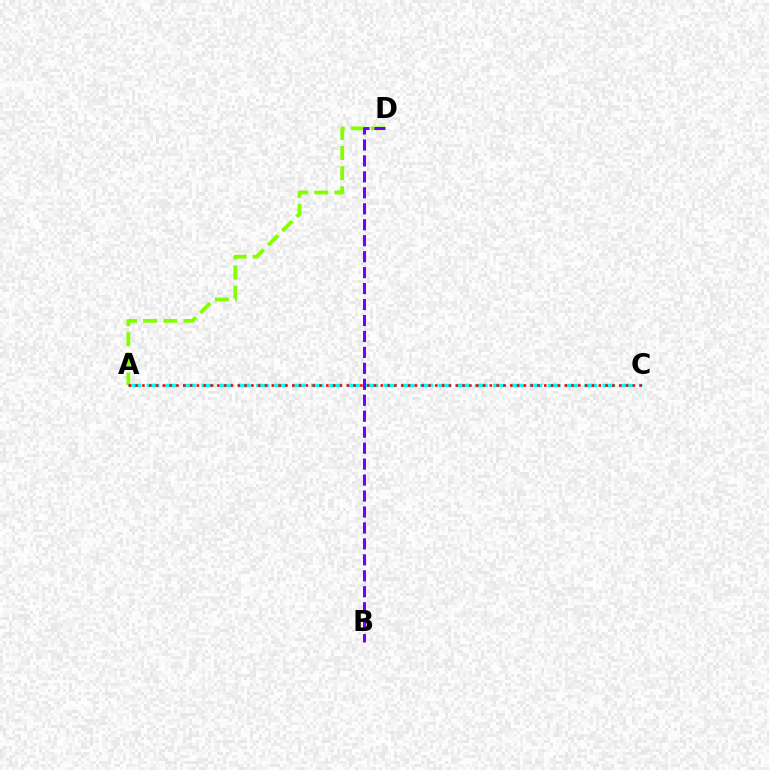{('A', 'D'): [{'color': '#84ff00', 'line_style': 'dashed', 'thickness': 2.74}], ('A', 'C'): [{'color': '#00fff6', 'line_style': 'dashed', 'thickness': 2.48}, {'color': '#ff0000', 'line_style': 'dotted', 'thickness': 1.85}], ('B', 'D'): [{'color': '#7200ff', 'line_style': 'dashed', 'thickness': 2.17}]}